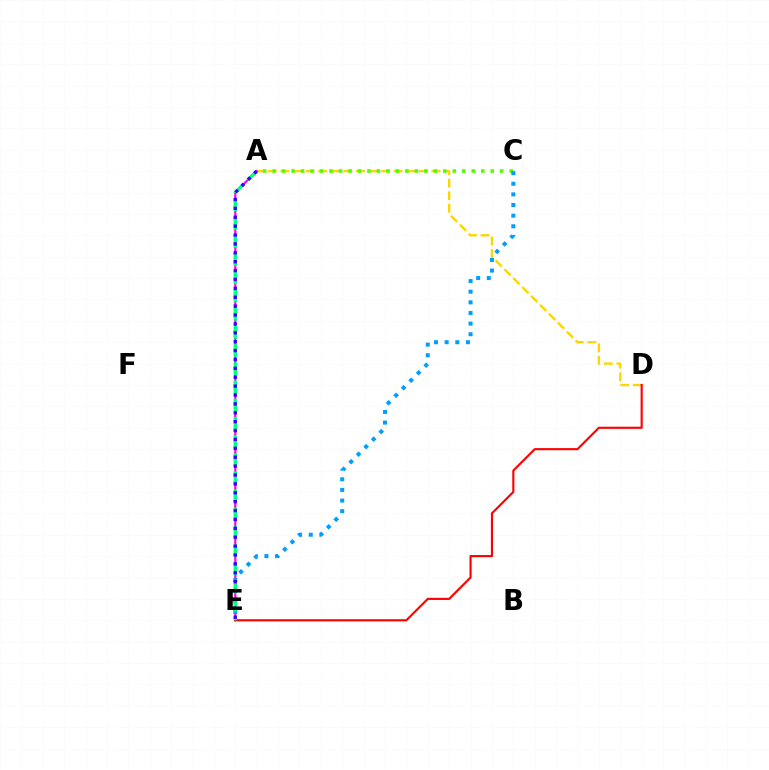{('A', 'D'): [{'color': '#ffd500', 'line_style': 'dashed', 'thickness': 1.71}], ('A', 'E'): [{'color': '#ff00ed', 'line_style': 'solid', 'thickness': 1.57}, {'color': '#00ff86', 'line_style': 'dashed', 'thickness': 2.47}, {'color': '#3700ff', 'line_style': 'dotted', 'thickness': 2.41}], ('A', 'C'): [{'color': '#4fff00', 'line_style': 'dotted', 'thickness': 2.58}], ('D', 'E'): [{'color': '#ff0000', 'line_style': 'solid', 'thickness': 1.53}], ('C', 'E'): [{'color': '#009eff', 'line_style': 'dotted', 'thickness': 2.89}]}